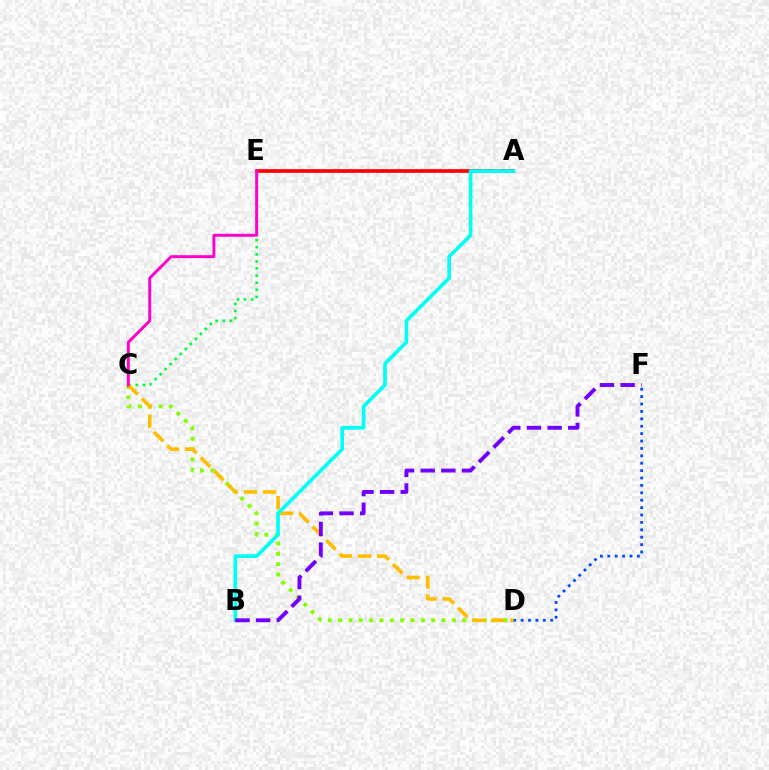{('C', 'E'): [{'color': '#00ff39', 'line_style': 'dotted', 'thickness': 1.93}, {'color': '#ff00cf', 'line_style': 'solid', 'thickness': 2.12}], ('D', 'F'): [{'color': '#004bff', 'line_style': 'dotted', 'thickness': 2.01}], ('C', 'D'): [{'color': '#84ff00', 'line_style': 'dotted', 'thickness': 2.81}, {'color': '#ffbd00', 'line_style': 'dashed', 'thickness': 2.6}], ('A', 'E'): [{'color': '#ff0000', 'line_style': 'solid', 'thickness': 2.65}], ('A', 'B'): [{'color': '#00fff6', 'line_style': 'solid', 'thickness': 2.64}], ('B', 'F'): [{'color': '#7200ff', 'line_style': 'dashed', 'thickness': 2.81}]}